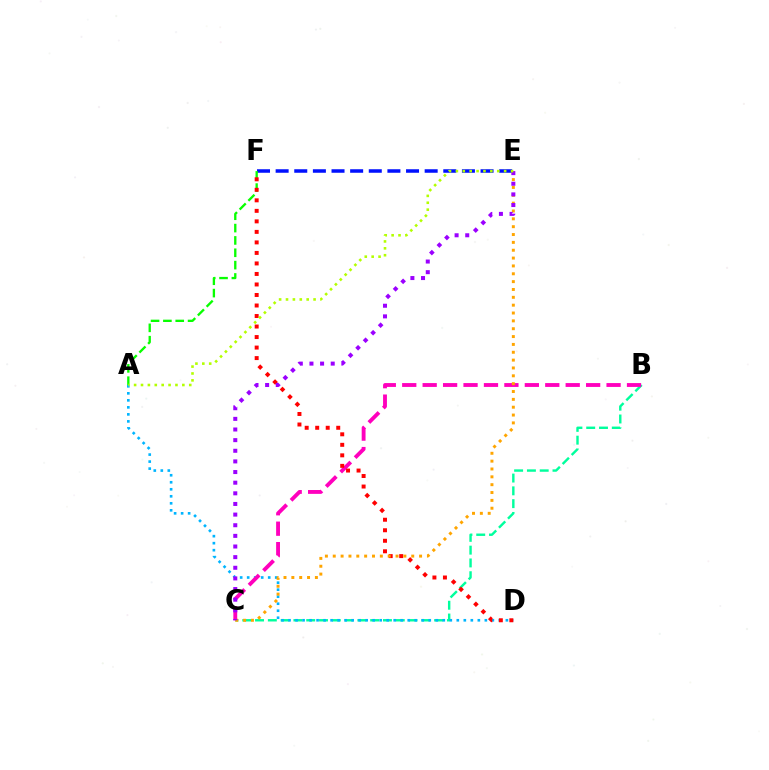{('B', 'C'): [{'color': '#00ff9d', 'line_style': 'dashed', 'thickness': 1.74}, {'color': '#ff00bd', 'line_style': 'dashed', 'thickness': 2.78}], ('E', 'F'): [{'color': '#0010ff', 'line_style': 'dashed', 'thickness': 2.53}], ('A', 'D'): [{'color': '#00b5ff', 'line_style': 'dotted', 'thickness': 1.9}], ('A', 'F'): [{'color': '#08ff00', 'line_style': 'dashed', 'thickness': 1.68}], ('D', 'F'): [{'color': '#ff0000', 'line_style': 'dotted', 'thickness': 2.86}], ('C', 'E'): [{'color': '#ffa500', 'line_style': 'dotted', 'thickness': 2.13}, {'color': '#9b00ff', 'line_style': 'dotted', 'thickness': 2.89}], ('A', 'E'): [{'color': '#b3ff00', 'line_style': 'dotted', 'thickness': 1.87}]}